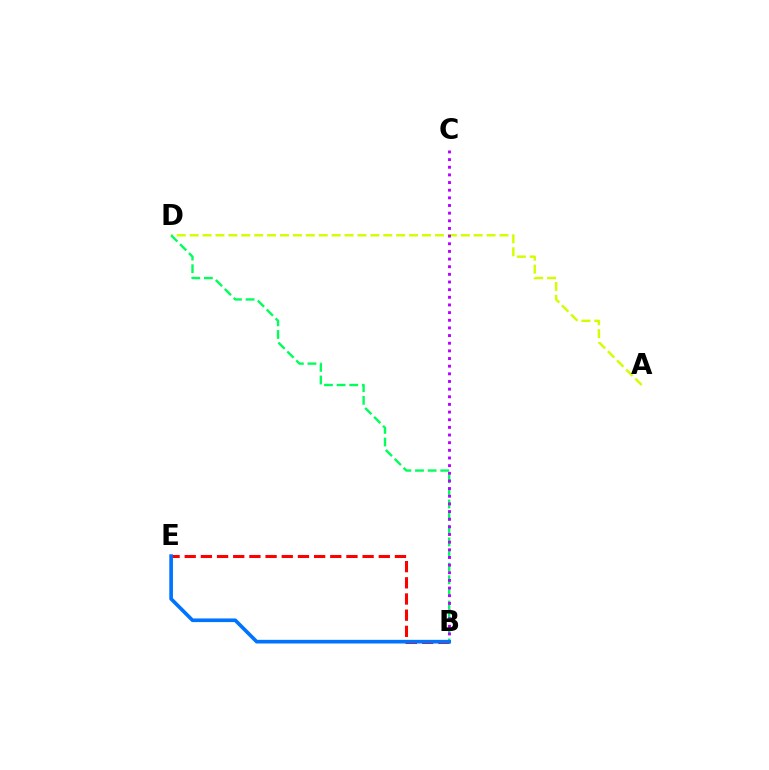{('A', 'D'): [{'color': '#d1ff00', 'line_style': 'dashed', 'thickness': 1.75}], ('B', 'D'): [{'color': '#00ff5c', 'line_style': 'dashed', 'thickness': 1.72}], ('B', 'E'): [{'color': '#ff0000', 'line_style': 'dashed', 'thickness': 2.2}, {'color': '#0074ff', 'line_style': 'solid', 'thickness': 2.63}], ('B', 'C'): [{'color': '#b900ff', 'line_style': 'dotted', 'thickness': 2.08}]}